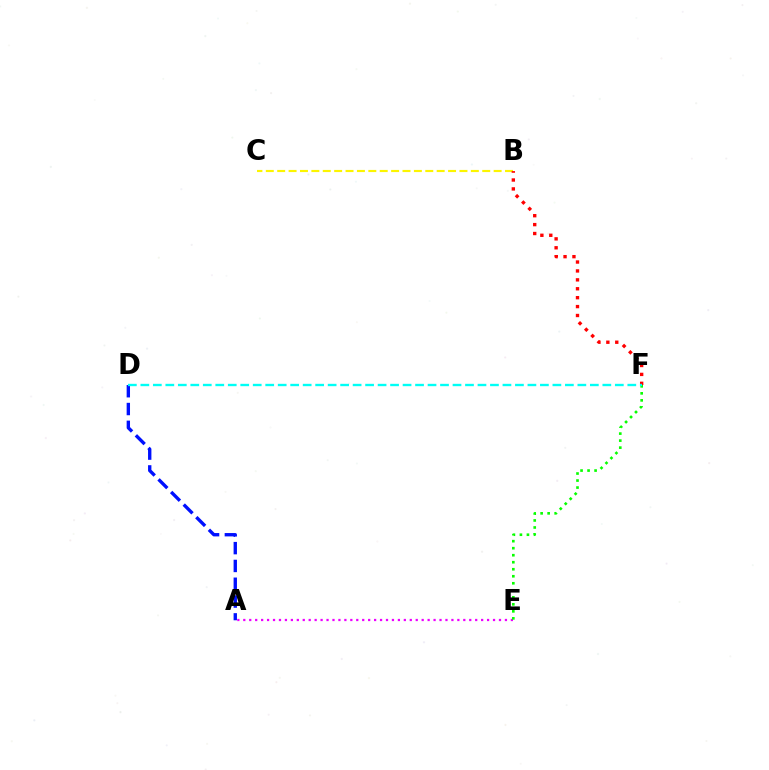{('B', 'C'): [{'color': '#fcf500', 'line_style': 'dashed', 'thickness': 1.55}], ('A', 'E'): [{'color': '#ee00ff', 'line_style': 'dotted', 'thickness': 1.62}], ('B', 'F'): [{'color': '#ff0000', 'line_style': 'dotted', 'thickness': 2.42}], ('E', 'F'): [{'color': '#08ff00', 'line_style': 'dotted', 'thickness': 1.91}], ('A', 'D'): [{'color': '#0010ff', 'line_style': 'dashed', 'thickness': 2.42}], ('D', 'F'): [{'color': '#00fff6', 'line_style': 'dashed', 'thickness': 1.7}]}